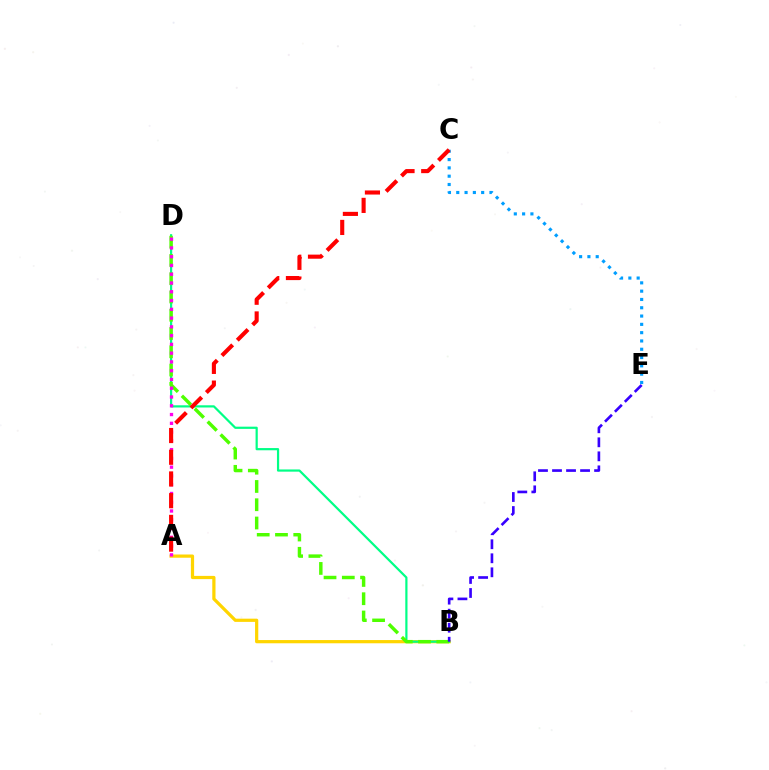{('A', 'B'): [{'color': '#ffd500', 'line_style': 'solid', 'thickness': 2.32}], ('C', 'E'): [{'color': '#009eff', 'line_style': 'dotted', 'thickness': 2.26}], ('B', 'D'): [{'color': '#00ff86', 'line_style': 'solid', 'thickness': 1.59}, {'color': '#4fff00', 'line_style': 'dashed', 'thickness': 2.48}], ('B', 'E'): [{'color': '#3700ff', 'line_style': 'dashed', 'thickness': 1.91}], ('A', 'D'): [{'color': '#ff00ed', 'line_style': 'dotted', 'thickness': 2.38}], ('A', 'C'): [{'color': '#ff0000', 'line_style': 'dashed', 'thickness': 2.95}]}